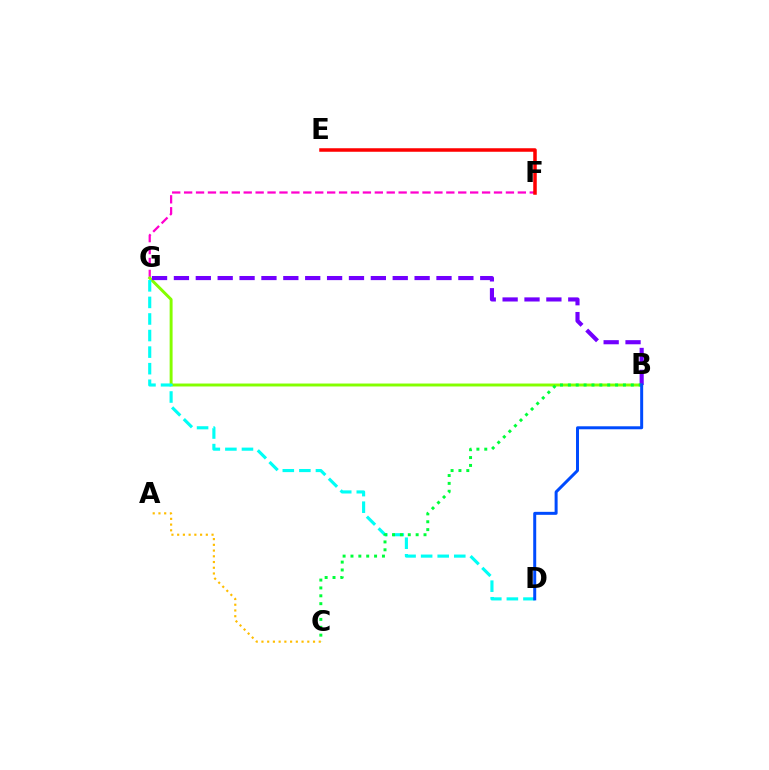{('F', 'G'): [{'color': '#ff00cf', 'line_style': 'dashed', 'thickness': 1.62}], ('B', 'G'): [{'color': '#84ff00', 'line_style': 'solid', 'thickness': 2.12}, {'color': '#7200ff', 'line_style': 'dashed', 'thickness': 2.97}], ('D', 'G'): [{'color': '#00fff6', 'line_style': 'dashed', 'thickness': 2.25}], ('B', 'C'): [{'color': '#00ff39', 'line_style': 'dotted', 'thickness': 2.14}], ('E', 'F'): [{'color': '#ff0000', 'line_style': 'solid', 'thickness': 2.53}], ('A', 'C'): [{'color': '#ffbd00', 'line_style': 'dotted', 'thickness': 1.56}], ('B', 'D'): [{'color': '#004bff', 'line_style': 'solid', 'thickness': 2.15}]}